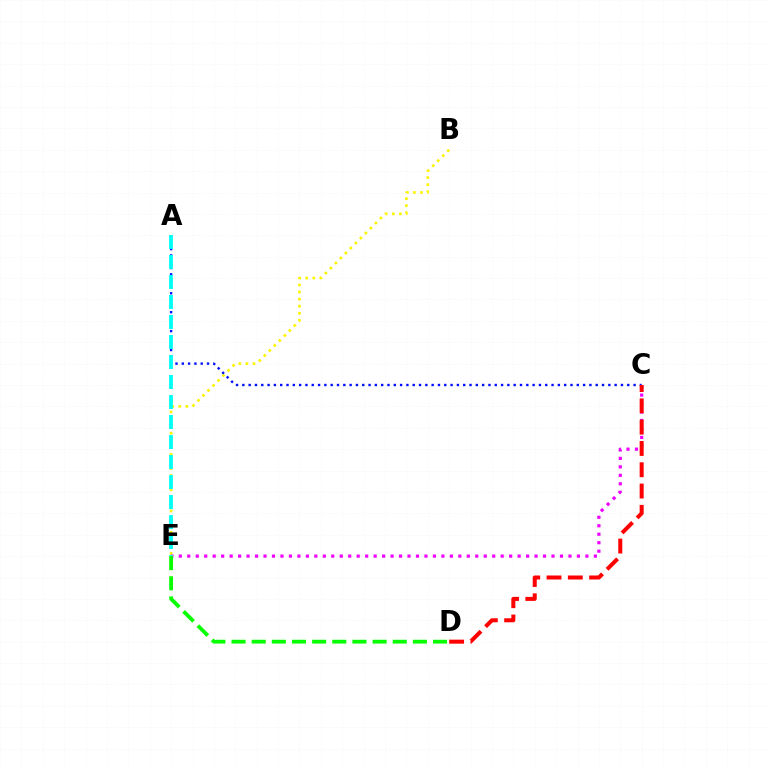{('B', 'E'): [{'color': '#fcf500', 'line_style': 'dotted', 'thickness': 1.92}], ('C', 'E'): [{'color': '#ee00ff', 'line_style': 'dotted', 'thickness': 2.3}], ('A', 'C'): [{'color': '#0010ff', 'line_style': 'dotted', 'thickness': 1.71}], ('A', 'E'): [{'color': '#00fff6', 'line_style': 'dashed', 'thickness': 2.72}], ('D', 'E'): [{'color': '#08ff00', 'line_style': 'dashed', 'thickness': 2.74}], ('C', 'D'): [{'color': '#ff0000', 'line_style': 'dashed', 'thickness': 2.89}]}